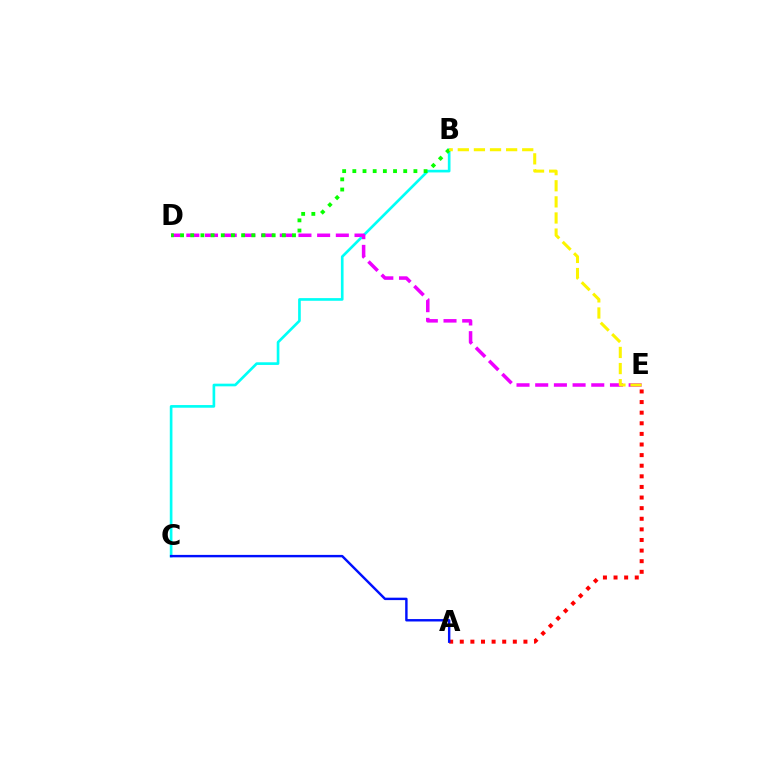{('B', 'C'): [{'color': '#00fff6', 'line_style': 'solid', 'thickness': 1.92}], ('D', 'E'): [{'color': '#ee00ff', 'line_style': 'dashed', 'thickness': 2.54}], ('A', 'E'): [{'color': '#ff0000', 'line_style': 'dotted', 'thickness': 2.88}], ('A', 'C'): [{'color': '#0010ff', 'line_style': 'solid', 'thickness': 1.75}], ('B', 'D'): [{'color': '#08ff00', 'line_style': 'dotted', 'thickness': 2.77}], ('B', 'E'): [{'color': '#fcf500', 'line_style': 'dashed', 'thickness': 2.19}]}